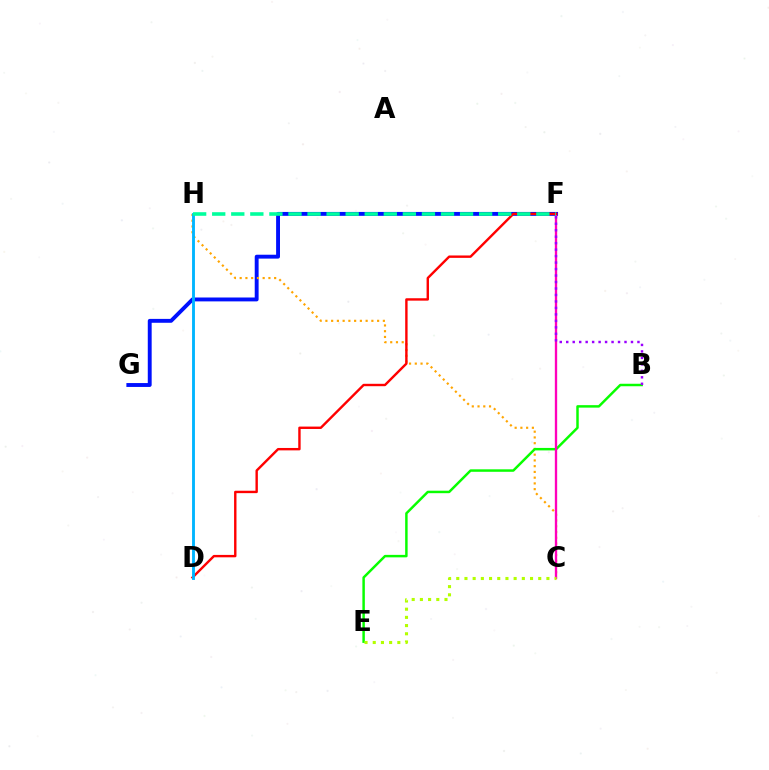{('F', 'G'): [{'color': '#0010ff', 'line_style': 'solid', 'thickness': 2.8}], ('C', 'H'): [{'color': '#ffa500', 'line_style': 'dotted', 'thickness': 1.56}], ('B', 'E'): [{'color': '#08ff00', 'line_style': 'solid', 'thickness': 1.78}], ('C', 'F'): [{'color': '#ff00bd', 'line_style': 'solid', 'thickness': 1.68}], ('D', 'F'): [{'color': '#ff0000', 'line_style': 'solid', 'thickness': 1.73}], ('D', 'H'): [{'color': '#00b5ff', 'line_style': 'solid', 'thickness': 2.07}], ('B', 'F'): [{'color': '#9b00ff', 'line_style': 'dotted', 'thickness': 1.76}], ('F', 'H'): [{'color': '#00ff9d', 'line_style': 'dashed', 'thickness': 2.59}], ('C', 'E'): [{'color': '#b3ff00', 'line_style': 'dotted', 'thickness': 2.23}]}